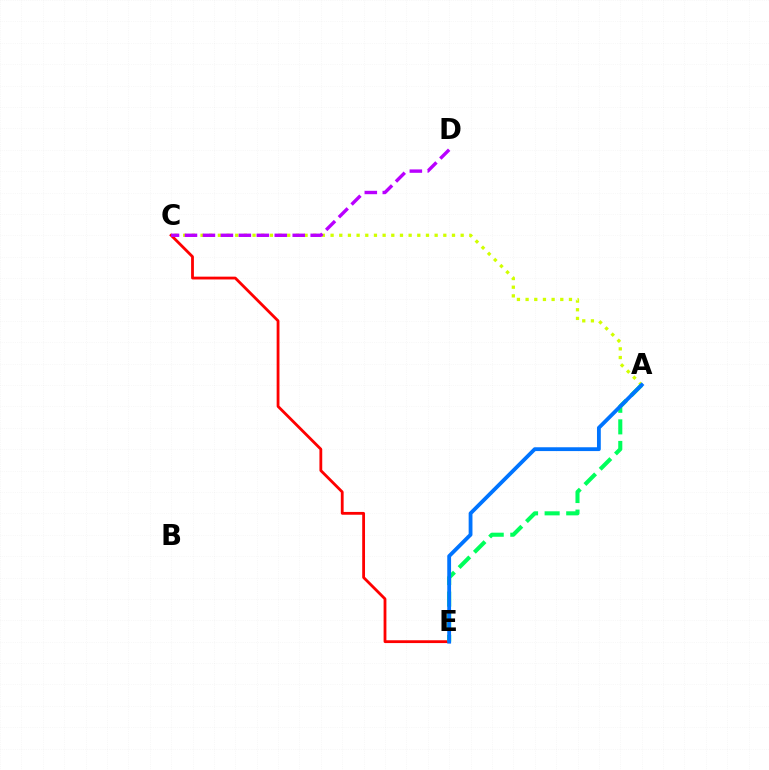{('A', 'C'): [{'color': '#d1ff00', 'line_style': 'dotted', 'thickness': 2.36}], ('C', 'E'): [{'color': '#ff0000', 'line_style': 'solid', 'thickness': 2.02}], ('C', 'D'): [{'color': '#b900ff', 'line_style': 'dashed', 'thickness': 2.44}], ('A', 'E'): [{'color': '#00ff5c', 'line_style': 'dashed', 'thickness': 2.93}, {'color': '#0074ff', 'line_style': 'solid', 'thickness': 2.75}]}